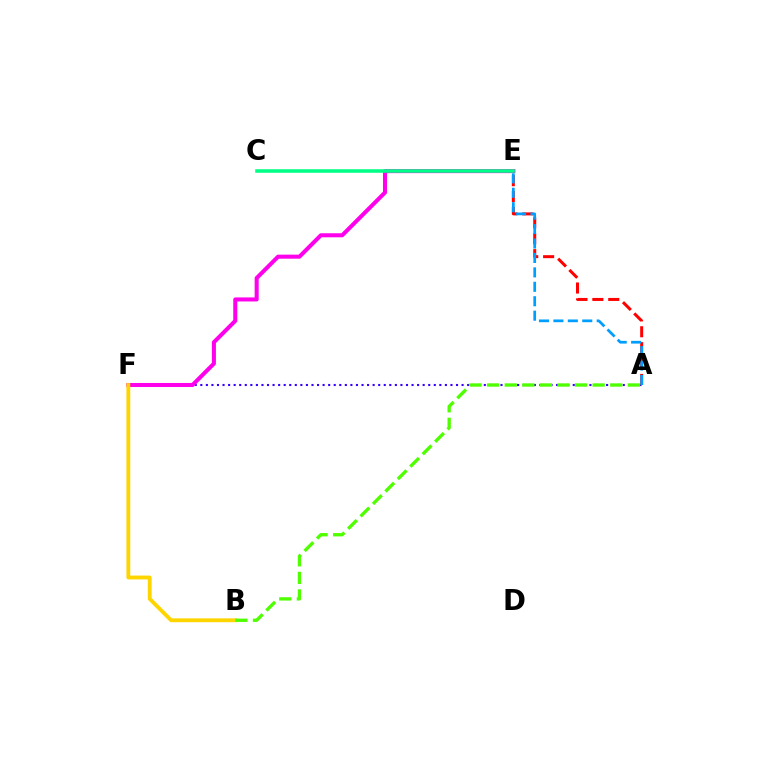{('A', 'F'): [{'color': '#3700ff', 'line_style': 'dotted', 'thickness': 1.51}], ('E', 'F'): [{'color': '#ff00ed', 'line_style': 'solid', 'thickness': 2.91}], ('A', 'E'): [{'color': '#ff0000', 'line_style': 'dashed', 'thickness': 2.16}, {'color': '#009eff', 'line_style': 'dashed', 'thickness': 1.96}], ('B', 'F'): [{'color': '#ffd500', 'line_style': 'solid', 'thickness': 2.76}], ('A', 'B'): [{'color': '#4fff00', 'line_style': 'dashed', 'thickness': 2.39}], ('C', 'E'): [{'color': '#00ff86', 'line_style': 'solid', 'thickness': 2.54}]}